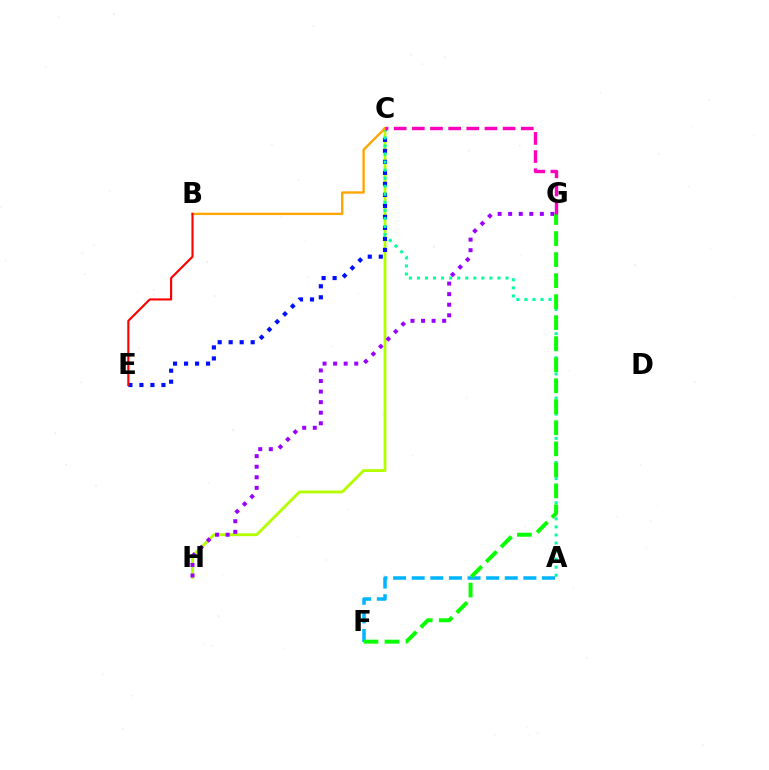{('C', 'H'): [{'color': '#b3ff00', 'line_style': 'solid', 'thickness': 2.05}], ('C', 'E'): [{'color': '#0010ff', 'line_style': 'dotted', 'thickness': 2.99}], ('A', 'C'): [{'color': '#00ff9d', 'line_style': 'dotted', 'thickness': 2.19}], ('B', 'C'): [{'color': '#ffa500', 'line_style': 'solid', 'thickness': 1.7}], ('G', 'H'): [{'color': '#9b00ff', 'line_style': 'dotted', 'thickness': 2.87}], ('A', 'F'): [{'color': '#00b5ff', 'line_style': 'dashed', 'thickness': 2.53}], ('F', 'G'): [{'color': '#08ff00', 'line_style': 'dashed', 'thickness': 2.86}], ('B', 'E'): [{'color': '#ff0000', 'line_style': 'solid', 'thickness': 1.54}], ('C', 'G'): [{'color': '#ff00bd', 'line_style': 'dashed', 'thickness': 2.47}]}